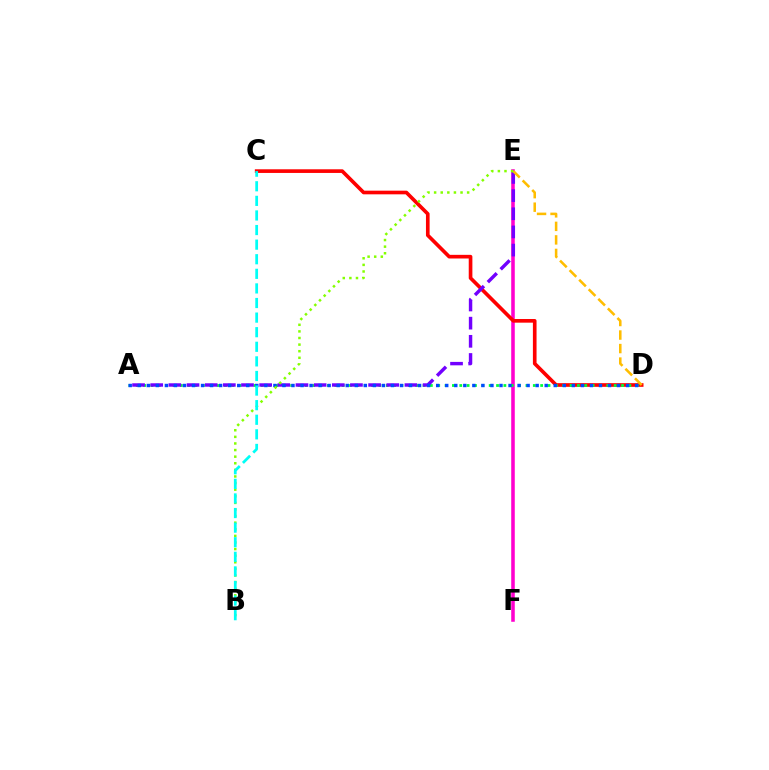{('E', 'F'): [{'color': '#ff00cf', 'line_style': 'solid', 'thickness': 2.56}], ('C', 'D'): [{'color': '#ff0000', 'line_style': 'solid', 'thickness': 2.63}], ('A', 'D'): [{'color': '#00ff39', 'line_style': 'dotted', 'thickness': 2.0}, {'color': '#004bff', 'line_style': 'dotted', 'thickness': 2.46}], ('A', 'E'): [{'color': '#7200ff', 'line_style': 'dashed', 'thickness': 2.47}], ('D', 'E'): [{'color': '#ffbd00', 'line_style': 'dashed', 'thickness': 1.84}], ('B', 'E'): [{'color': '#84ff00', 'line_style': 'dotted', 'thickness': 1.79}], ('B', 'C'): [{'color': '#00fff6', 'line_style': 'dashed', 'thickness': 1.98}]}